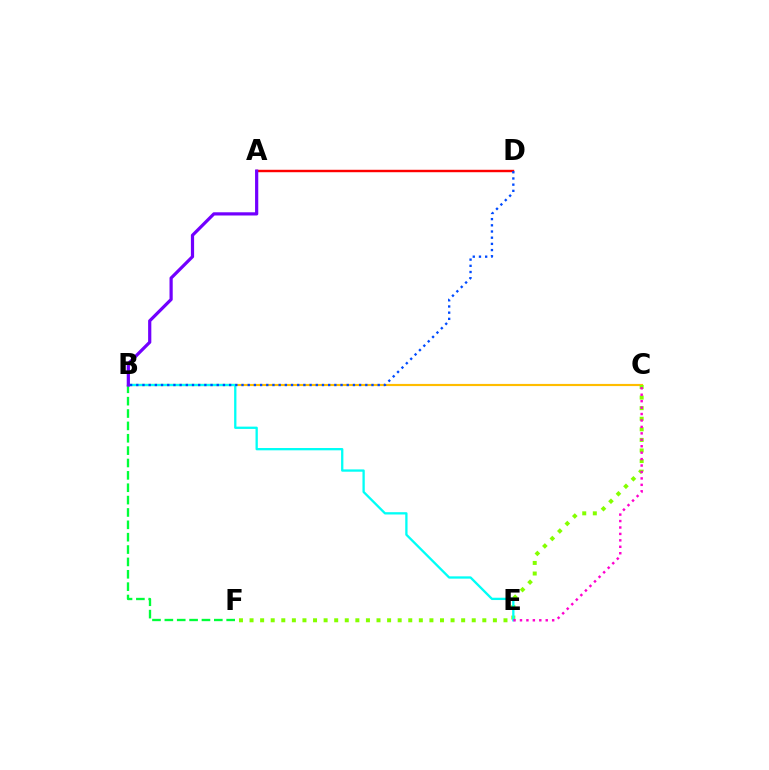{('B', 'C'): [{'color': '#ffbd00', 'line_style': 'solid', 'thickness': 1.55}], ('C', 'F'): [{'color': '#84ff00', 'line_style': 'dotted', 'thickness': 2.87}], ('A', 'D'): [{'color': '#ff0000', 'line_style': 'solid', 'thickness': 1.75}], ('B', 'F'): [{'color': '#00ff39', 'line_style': 'dashed', 'thickness': 1.68}], ('B', 'E'): [{'color': '#00fff6', 'line_style': 'solid', 'thickness': 1.66}], ('C', 'E'): [{'color': '#ff00cf', 'line_style': 'dotted', 'thickness': 1.75}], ('B', 'D'): [{'color': '#004bff', 'line_style': 'dotted', 'thickness': 1.68}], ('A', 'B'): [{'color': '#7200ff', 'line_style': 'solid', 'thickness': 2.31}]}